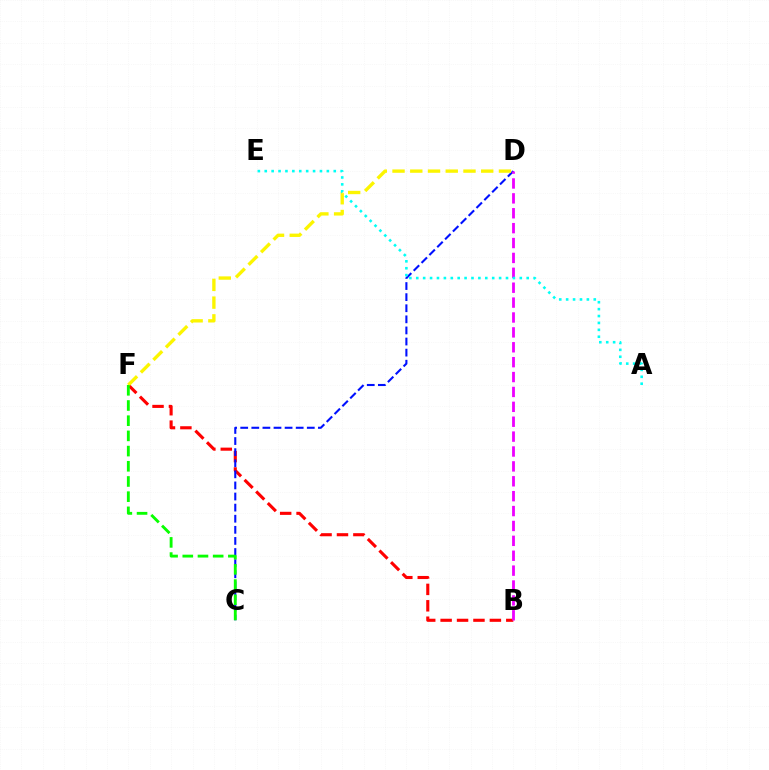{('B', 'F'): [{'color': '#ff0000', 'line_style': 'dashed', 'thickness': 2.23}], ('C', 'D'): [{'color': '#0010ff', 'line_style': 'dashed', 'thickness': 1.51}], ('D', 'F'): [{'color': '#fcf500', 'line_style': 'dashed', 'thickness': 2.41}], ('B', 'D'): [{'color': '#ee00ff', 'line_style': 'dashed', 'thickness': 2.02}], ('C', 'F'): [{'color': '#08ff00', 'line_style': 'dashed', 'thickness': 2.06}], ('A', 'E'): [{'color': '#00fff6', 'line_style': 'dotted', 'thickness': 1.88}]}